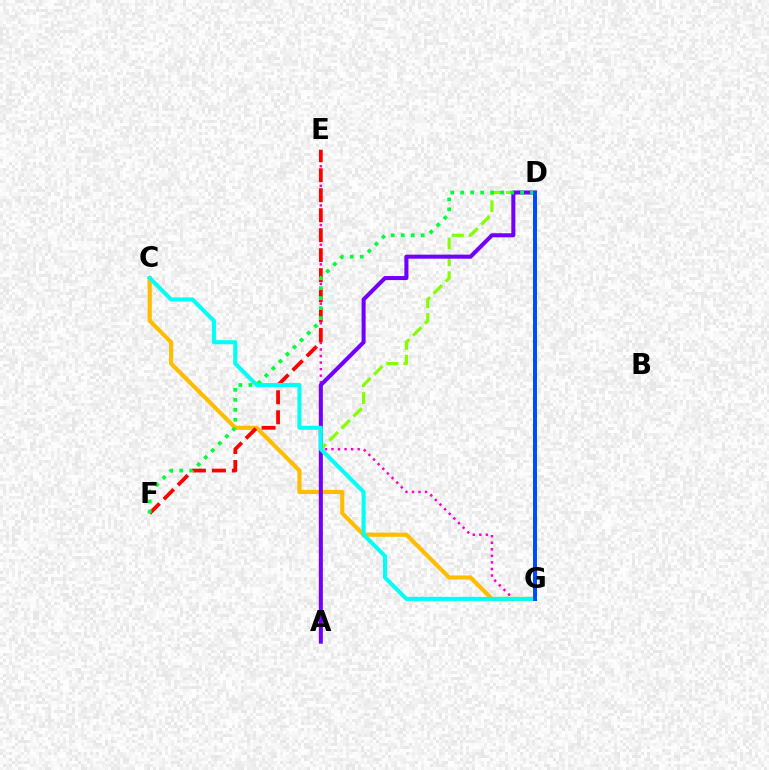{('E', 'G'): [{'color': '#ff00cf', 'line_style': 'dotted', 'thickness': 1.78}], ('C', 'G'): [{'color': '#ffbd00', 'line_style': 'solid', 'thickness': 2.97}, {'color': '#00fff6', 'line_style': 'solid', 'thickness': 2.92}], ('A', 'D'): [{'color': '#84ff00', 'line_style': 'dashed', 'thickness': 2.29}, {'color': '#7200ff', 'line_style': 'solid', 'thickness': 2.91}], ('E', 'F'): [{'color': '#ff0000', 'line_style': 'dashed', 'thickness': 2.71}], ('D', 'F'): [{'color': '#00ff39', 'line_style': 'dotted', 'thickness': 2.71}], ('D', 'G'): [{'color': '#004bff', 'line_style': 'solid', 'thickness': 2.86}]}